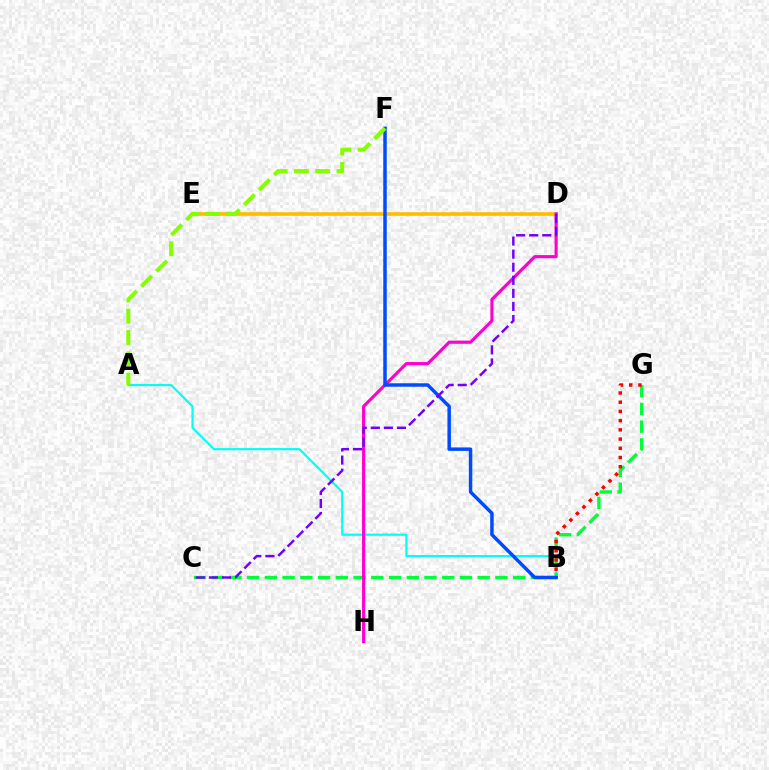{('A', 'B'): [{'color': '#00fff6', 'line_style': 'solid', 'thickness': 1.57}], ('C', 'G'): [{'color': '#00ff39', 'line_style': 'dashed', 'thickness': 2.41}], ('D', 'E'): [{'color': '#ffbd00', 'line_style': 'solid', 'thickness': 2.61}], ('B', 'G'): [{'color': '#ff0000', 'line_style': 'dotted', 'thickness': 2.5}], ('D', 'H'): [{'color': '#ff00cf', 'line_style': 'solid', 'thickness': 2.26}], ('B', 'F'): [{'color': '#004bff', 'line_style': 'solid', 'thickness': 2.5}], ('C', 'D'): [{'color': '#7200ff', 'line_style': 'dashed', 'thickness': 1.78}], ('A', 'F'): [{'color': '#84ff00', 'line_style': 'dashed', 'thickness': 2.89}]}